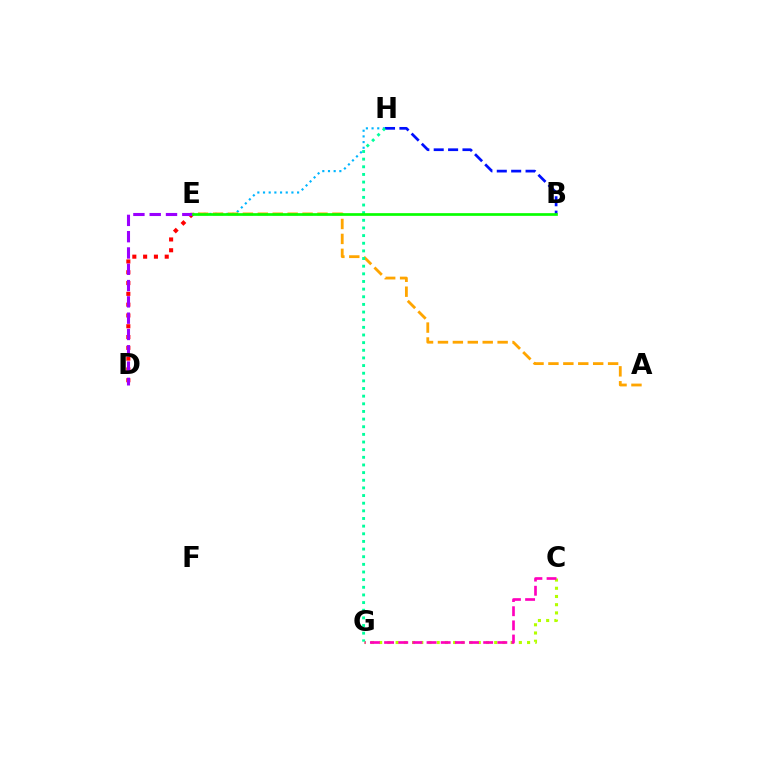{('C', 'G'): [{'color': '#b3ff00', 'line_style': 'dotted', 'thickness': 2.23}, {'color': '#ff00bd', 'line_style': 'dashed', 'thickness': 1.92}], ('D', 'E'): [{'color': '#ff0000', 'line_style': 'dotted', 'thickness': 2.93}, {'color': '#9b00ff', 'line_style': 'dashed', 'thickness': 2.21}], ('E', 'H'): [{'color': '#00b5ff', 'line_style': 'dotted', 'thickness': 1.54}], ('A', 'E'): [{'color': '#ffa500', 'line_style': 'dashed', 'thickness': 2.03}], ('B', 'H'): [{'color': '#0010ff', 'line_style': 'dashed', 'thickness': 1.95}], ('G', 'H'): [{'color': '#00ff9d', 'line_style': 'dotted', 'thickness': 2.08}], ('B', 'E'): [{'color': '#08ff00', 'line_style': 'solid', 'thickness': 1.94}]}